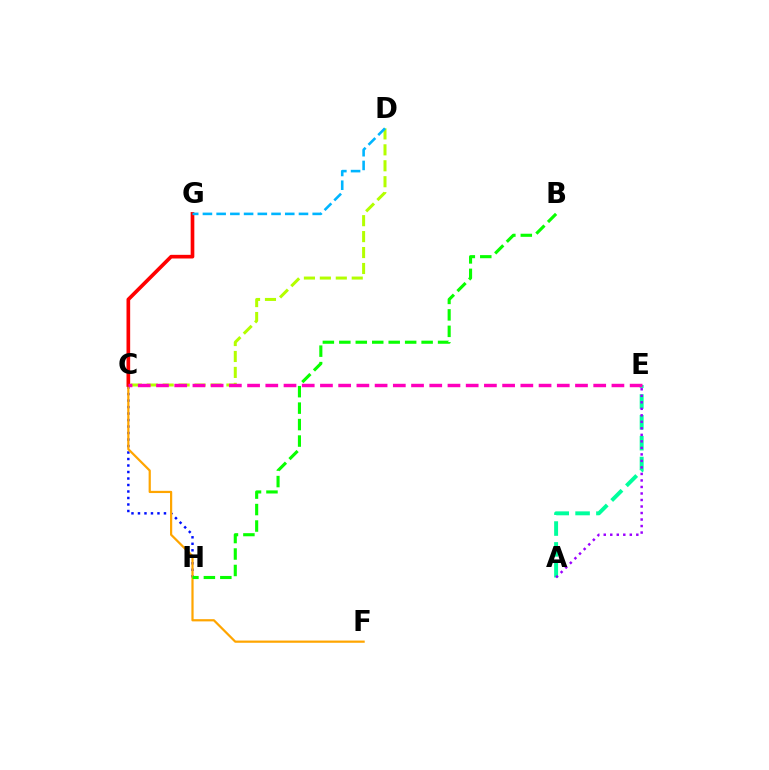{('A', 'E'): [{'color': '#00ff9d', 'line_style': 'dashed', 'thickness': 2.83}, {'color': '#9b00ff', 'line_style': 'dotted', 'thickness': 1.77}], ('C', 'D'): [{'color': '#b3ff00', 'line_style': 'dashed', 'thickness': 2.17}], ('C', 'H'): [{'color': '#0010ff', 'line_style': 'dotted', 'thickness': 1.76}], ('C', 'F'): [{'color': '#ffa500', 'line_style': 'solid', 'thickness': 1.6}], ('B', 'H'): [{'color': '#08ff00', 'line_style': 'dashed', 'thickness': 2.24}], ('C', 'G'): [{'color': '#ff0000', 'line_style': 'solid', 'thickness': 2.64}], ('C', 'E'): [{'color': '#ff00bd', 'line_style': 'dashed', 'thickness': 2.47}], ('D', 'G'): [{'color': '#00b5ff', 'line_style': 'dashed', 'thickness': 1.86}]}